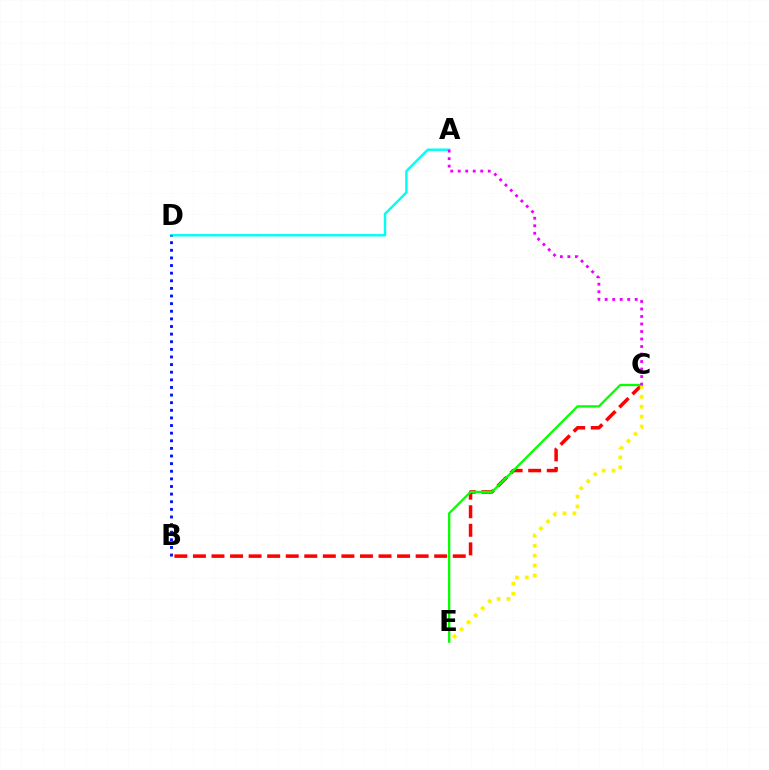{('B', 'C'): [{'color': '#ff0000', 'line_style': 'dashed', 'thickness': 2.52}], ('C', 'E'): [{'color': '#fcf500', 'line_style': 'dotted', 'thickness': 2.7}, {'color': '#08ff00', 'line_style': 'solid', 'thickness': 1.66}], ('A', 'D'): [{'color': '#00fff6', 'line_style': 'solid', 'thickness': 1.76}], ('B', 'D'): [{'color': '#0010ff', 'line_style': 'dotted', 'thickness': 2.07}], ('A', 'C'): [{'color': '#ee00ff', 'line_style': 'dotted', 'thickness': 2.04}]}